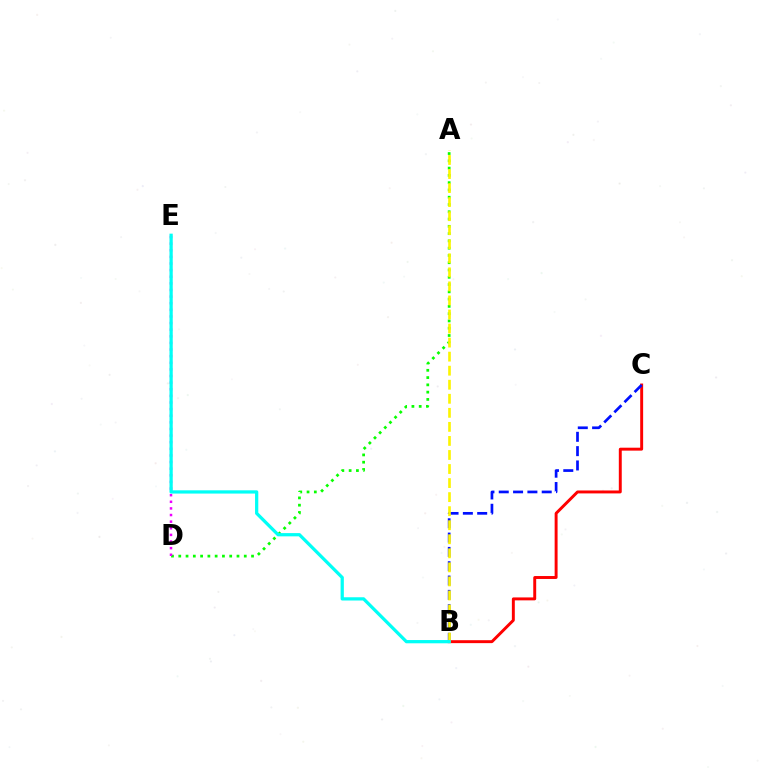{('A', 'D'): [{'color': '#08ff00', 'line_style': 'dotted', 'thickness': 1.98}], ('B', 'C'): [{'color': '#ff0000', 'line_style': 'solid', 'thickness': 2.11}, {'color': '#0010ff', 'line_style': 'dashed', 'thickness': 1.95}], ('D', 'E'): [{'color': '#ee00ff', 'line_style': 'dotted', 'thickness': 1.8}], ('A', 'B'): [{'color': '#fcf500', 'line_style': 'dashed', 'thickness': 1.91}], ('B', 'E'): [{'color': '#00fff6', 'line_style': 'solid', 'thickness': 2.34}]}